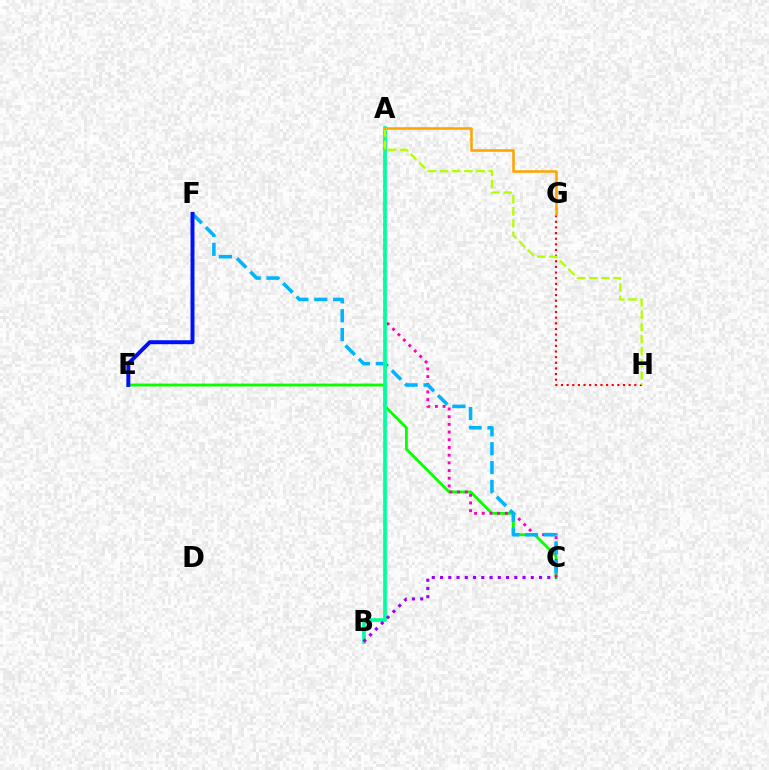{('C', 'E'): [{'color': '#08ff00', 'line_style': 'solid', 'thickness': 2.04}], ('A', 'C'): [{'color': '#ff00bd', 'line_style': 'dotted', 'thickness': 2.09}], ('G', 'H'): [{'color': '#ff0000', 'line_style': 'dotted', 'thickness': 1.53}], ('C', 'F'): [{'color': '#00b5ff', 'line_style': 'dashed', 'thickness': 2.56}], ('E', 'F'): [{'color': '#0010ff', 'line_style': 'solid', 'thickness': 2.85}], ('A', 'B'): [{'color': '#00ff9d', 'line_style': 'solid', 'thickness': 2.67}], ('A', 'H'): [{'color': '#b3ff00', 'line_style': 'dashed', 'thickness': 1.65}], ('A', 'G'): [{'color': '#ffa500', 'line_style': 'solid', 'thickness': 1.84}], ('B', 'C'): [{'color': '#9b00ff', 'line_style': 'dotted', 'thickness': 2.24}]}